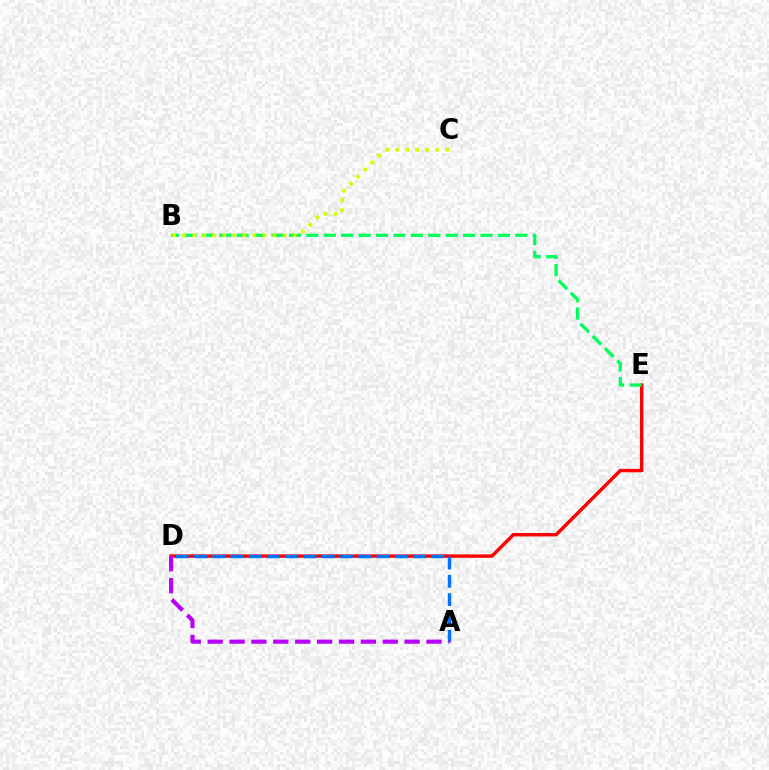{('D', 'E'): [{'color': '#ff0000', 'line_style': 'solid', 'thickness': 2.47}], ('B', 'E'): [{'color': '#00ff5c', 'line_style': 'dashed', 'thickness': 2.37}], ('A', 'D'): [{'color': '#0074ff', 'line_style': 'dashed', 'thickness': 2.48}, {'color': '#b900ff', 'line_style': 'dashed', 'thickness': 2.97}], ('B', 'C'): [{'color': '#d1ff00', 'line_style': 'dotted', 'thickness': 2.73}]}